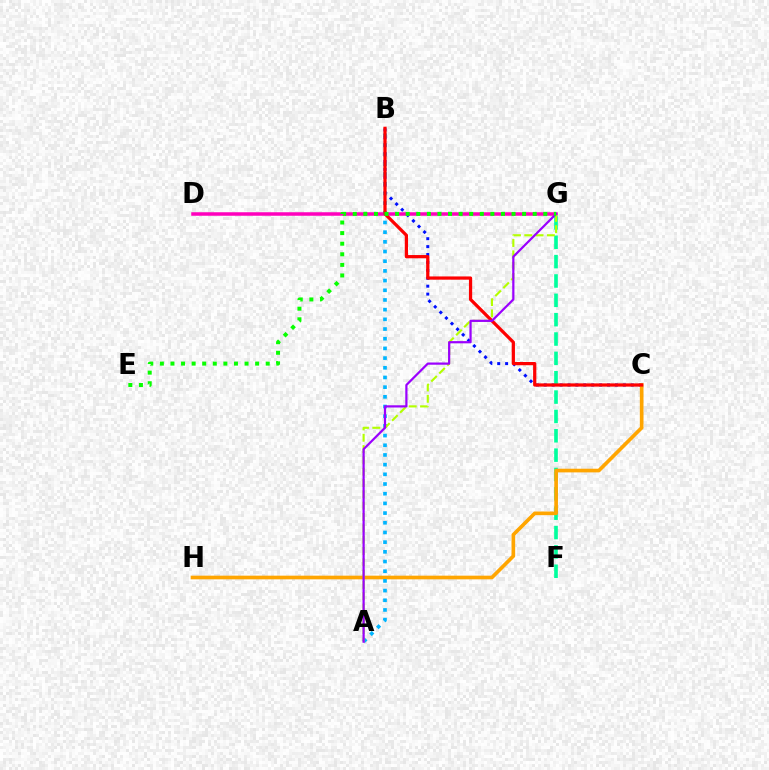{('B', 'C'): [{'color': '#0010ff', 'line_style': 'dotted', 'thickness': 2.15}, {'color': '#ff0000', 'line_style': 'solid', 'thickness': 2.33}], ('F', 'G'): [{'color': '#00ff9d', 'line_style': 'dashed', 'thickness': 2.63}], ('C', 'H'): [{'color': '#ffa500', 'line_style': 'solid', 'thickness': 2.64}], ('D', 'G'): [{'color': '#ff00bd', 'line_style': 'solid', 'thickness': 2.53}], ('A', 'B'): [{'color': '#00b5ff', 'line_style': 'dotted', 'thickness': 2.63}], ('A', 'G'): [{'color': '#b3ff00', 'line_style': 'dashed', 'thickness': 1.54}, {'color': '#9b00ff', 'line_style': 'solid', 'thickness': 1.6}], ('E', 'G'): [{'color': '#08ff00', 'line_style': 'dotted', 'thickness': 2.88}]}